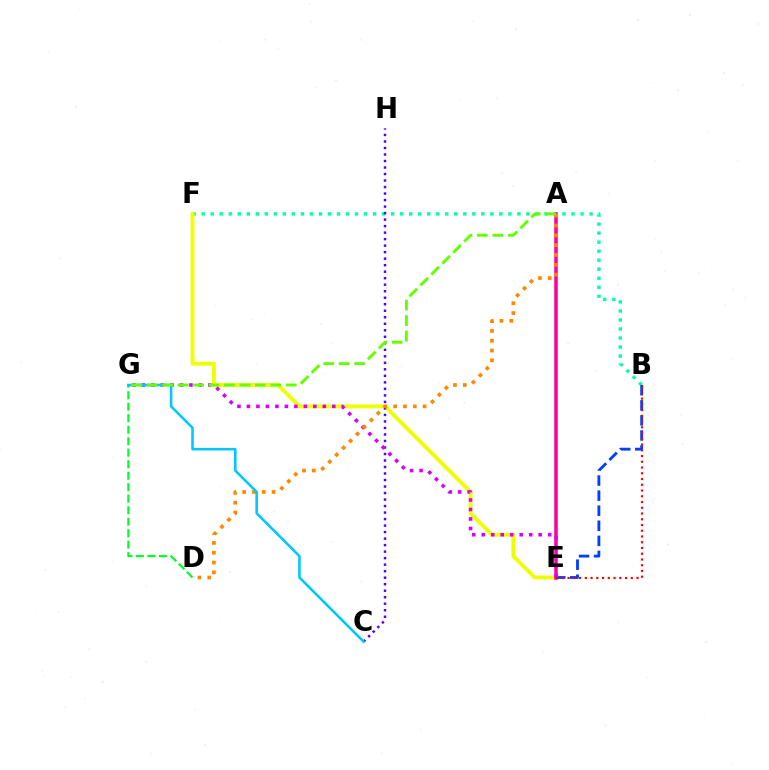{('B', 'F'): [{'color': '#00ffaf', 'line_style': 'dotted', 'thickness': 2.45}], ('B', 'E'): [{'color': '#003fff', 'line_style': 'dashed', 'thickness': 2.05}, {'color': '#ff0000', 'line_style': 'dotted', 'thickness': 1.56}], ('E', 'F'): [{'color': '#eeff00', 'line_style': 'solid', 'thickness': 2.79}], ('A', 'E'): [{'color': '#ff00a0', 'line_style': 'solid', 'thickness': 2.53}], ('D', 'G'): [{'color': '#00ff27', 'line_style': 'dashed', 'thickness': 1.56}], ('C', 'H'): [{'color': '#4f00ff', 'line_style': 'dotted', 'thickness': 1.77}], ('E', 'G'): [{'color': '#d600ff', 'line_style': 'dotted', 'thickness': 2.58}], ('A', 'D'): [{'color': '#ff8800', 'line_style': 'dotted', 'thickness': 2.67}], ('C', 'G'): [{'color': '#00c7ff', 'line_style': 'solid', 'thickness': 1.84}], ('A', 'G'): [{'color': '#66ff00', 'line_style': 'dashed', 'thickness': 2.1}]}